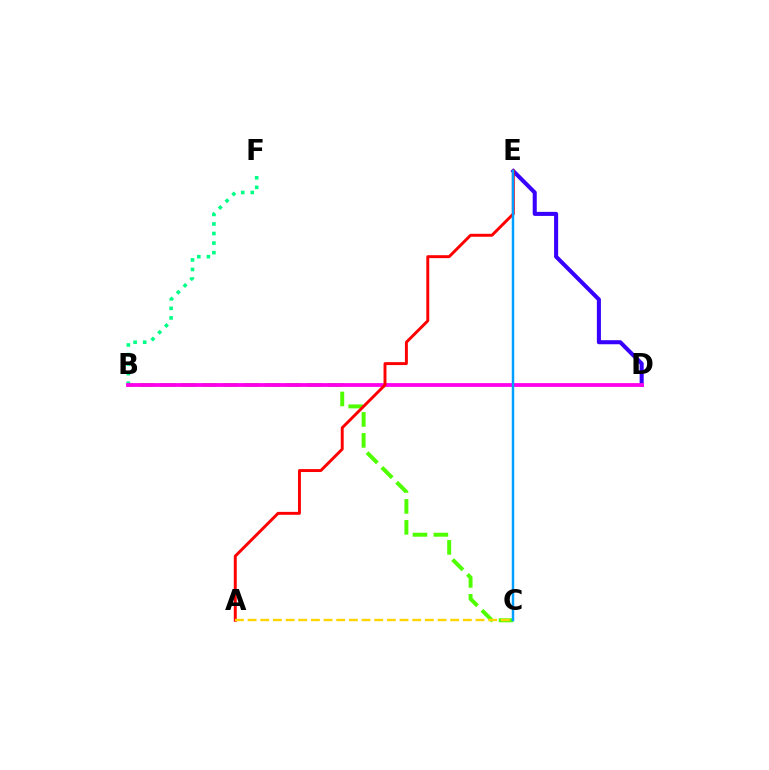{('D', 'E'): [{'color': '#3700ff', 'line_style': 'solid', 'thickness': 2.92}], ('B', 'C'): [{'color': '#4fff00', 'line_style': 'dashed', 'thickness': 2.84}], ('B', 'F'): [{'color': '#00ff86', 'line_style': 'dotted', 'thickness': 2.6}], ('B', 'D'): [{'color': '#ff00ed', 'line_style': 'solid', 'thickness': 2.73}], ('A', 'E'): [{'color': '#ff0000', 'line_style': 'solid', 'thickness': 2.11}], ('A', 'C'): [{'color': '#ffd500', 'line_style': 'dashed', 'thickness': 1.72}], ('C', 'E'): [{'color': '#009eff', 'line_style': 'solid', 'thickness': 1.77}]}